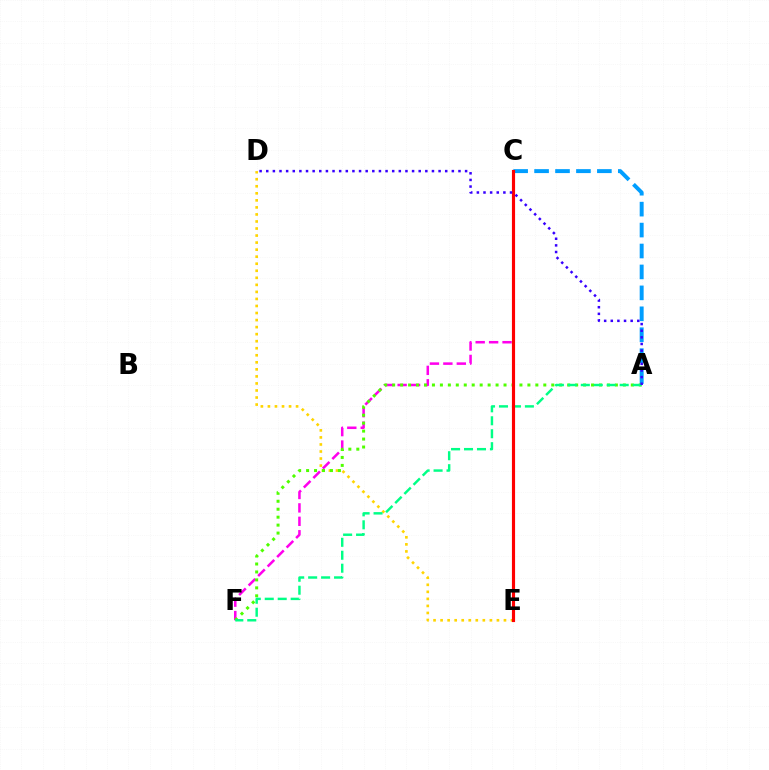{('A', 'C'): [{'color': '#009eff', 'line_style': 'dashed', 'thickness': 2.84}], ('C', 'F'): [{'color': '#ff00ed', 'line_style': 'dashed', 'thickness': 1.82}], ('D', 'E'): [{'color': '#ffd500', 'line_style': 'dotted', 'thickness': 1.91}], ('A', 'F'): [{'color': '#4fff00', 'line_style': 'dotted', 'thickness': 2.16}, {'color': '#00ff86', 'line_style': 'dashed', 'thickness': 1.76}], ('C', 'E'): [{'color': '#ff0000', 'line_style': 'solid', 'thickness': 2.27}], ('A', 'D'): [{'color': '#3700ff', 'line_style': 'dotted', 'thickness': 1.8}]}